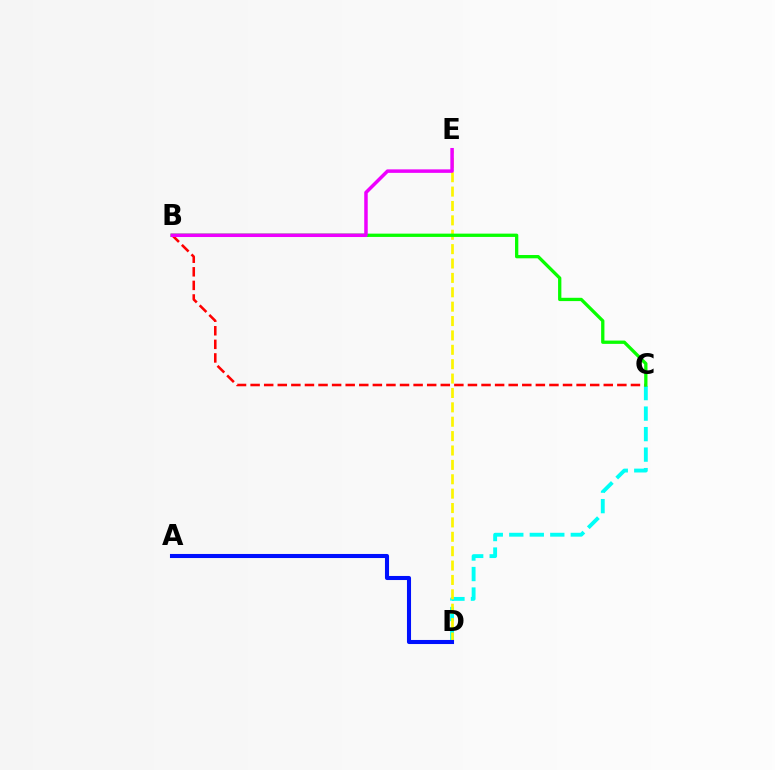{('C', 'D'): [{'color': '#00fff6', 'line_style': 'dashed', 'thickness': 2.78}], ('D', 'E'): [{'color': '#fcf500', 'line_style': 'dashed', 'thickness': 1.95}], ('B', 'C'): [{'color': '#ff0000', 'line_style': 'dashed', 'thickness': 1.85}, {'color': '#08ff00', 'line_style': 'solid', 'thickness': 2.37}], ('A', 'D'): [{'color': '#0010ff', 'line_style': 'solid', 'thickness': 2.93}], ('B', 'E'): [{'color': '#ee00ff', 'line_style': 'solid', 'thickness': 2.52}]}